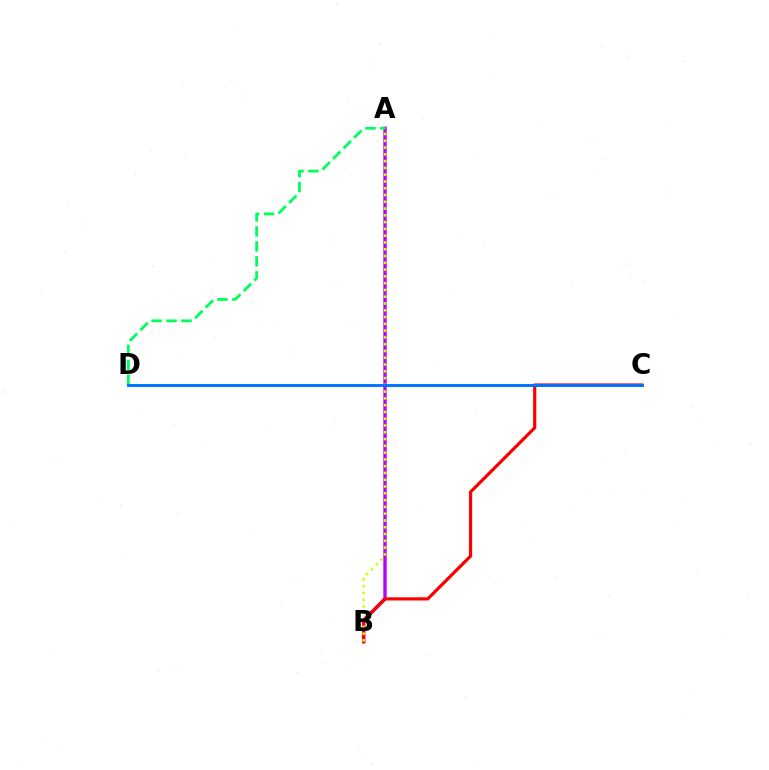{('A', 'B'): [{'color': '#b900ff', 'line_style': 'solid', 'thickness': 2.44}, {'color': '#d1ff00', 'line_style': 'dotted', 'thickness': 1.84}], ('A', 'D'): [{'color': '#00ff5c', 'line_style': 'dashed', 'thickness': 2.03}], ('B', 'C'): [{'color': '#ff0000', 'line_style': 'solid', 'thickness': 2.3}], ('C', 'D'): [{'color': '#0074ff', 'line_style': 'solid', 'thickness': 2.1}]}